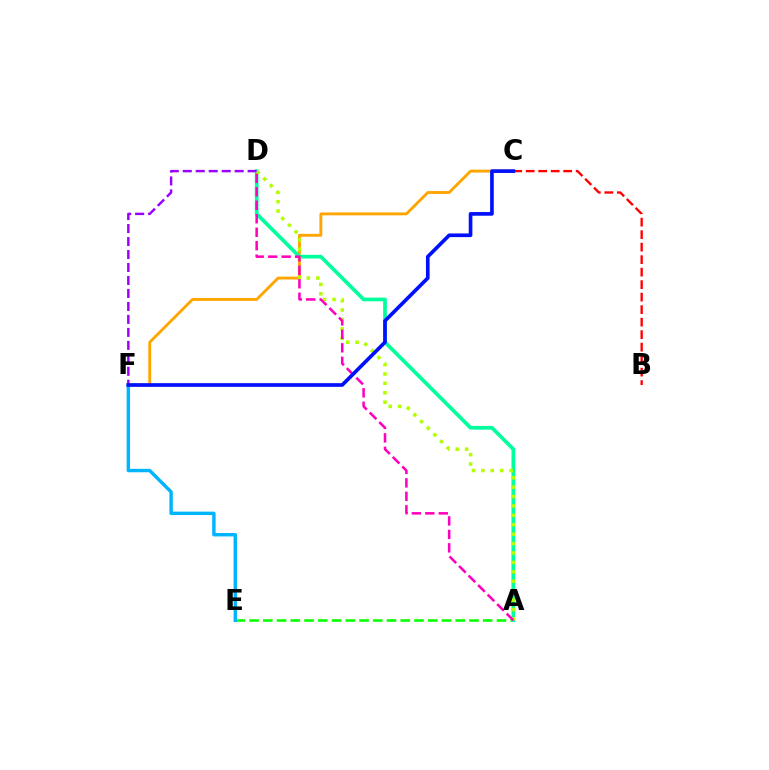{('A', 'E'): [{'color': '#08ff00', 'line_style': 'dashed', 'thickness': 1.87}], ('C', 'F'): [{'color': '#ffa500', 'line_style': 'solid', 'thickness': 2.06}, {'color': '#0010ff', 'line_style': 'solid', 'thickness': 2.64}], ('E', 'F'): [{'color': '#00b5ff', 'line_style': 'solid', 'thickness': 2.45}], ('A', 'D'): [{'color': '#00ff9d', 'line_style': 'solid', 'thickness': 2.66}, {'color': '#b3ff00', 'line_style': 'dotted', 'thickness': 2.56}, {'color': '#ff00bd', 'line_style': 'dashed', 'thickness': 1.83}], ('D', 'F'): [{'color': '#9b00ff', 'line_style': 'dashed', 'thickness': 1.76}], ('B', 'C'): [{'color': '#ff0000', 'line_style': 'dashed', 'thickness': 1.7}]}